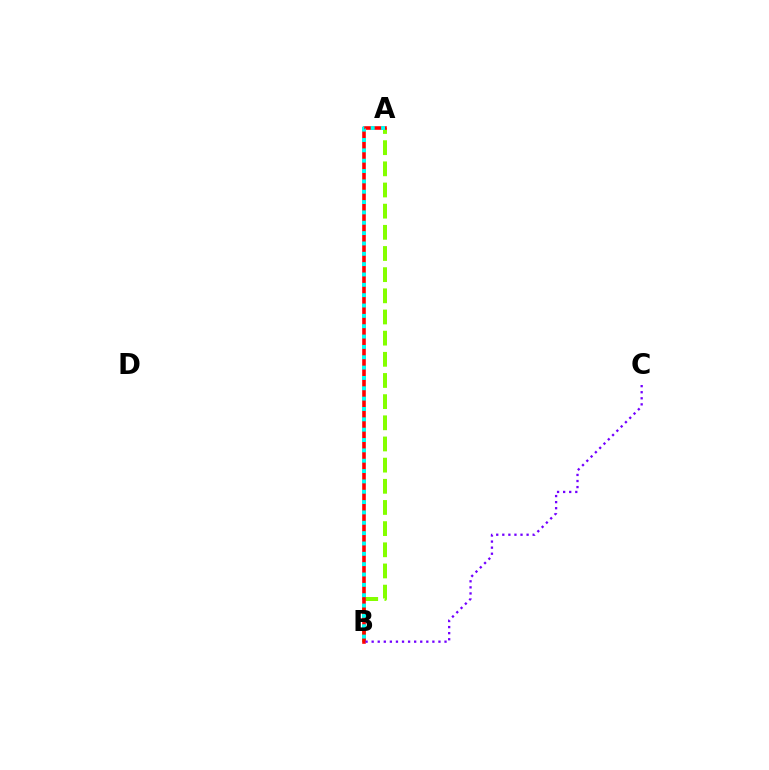{('A', 'B'): [{'color': '#84ff00', 'line_style': 'dashed', 'thickness': 2.88}, {'color': '#ff0000', 'line_style': 'solid', 'thickness': 2.59}, {'color': '#00fff6', 'line_style': 'dotted', 'thickness': 2.81}], ('B', 'C'): [{'color': '#7200ff', 'line_style': 'dotted', 'thickness': 1.65}]}